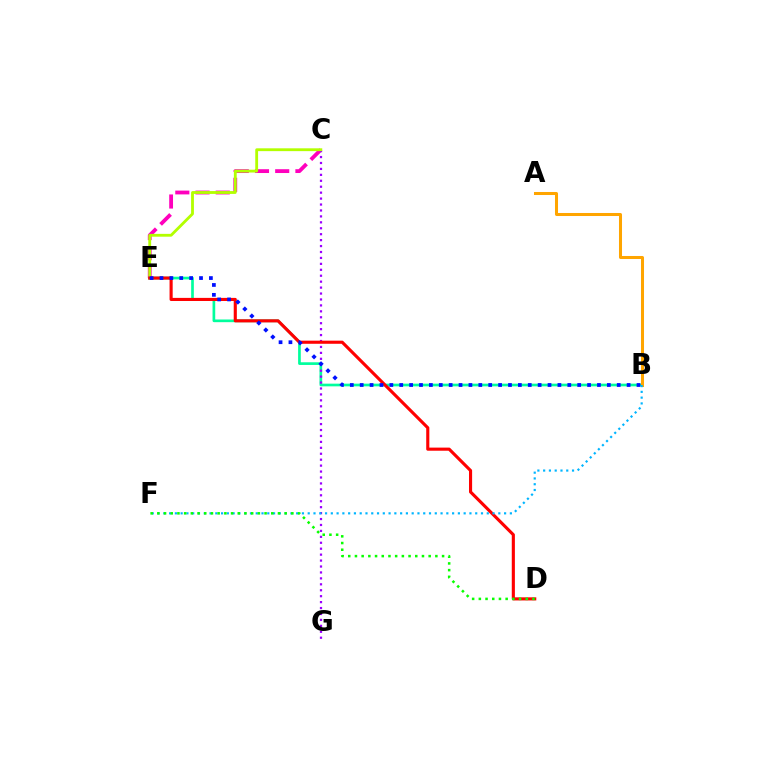{('C', 'E'): [{'color': '#ff00bd', 'line_style': 'dashed', 'thickness': 2.75}, {'color': '#b3ff00', 'line_style': 'solid', 'thickness': 2.03}], ('B', 'E'): [{'color': '#00ff9d', 'line_style': 'solid', 'thickness': 1.93}, {'color': '#0010ff', 'line_style': 'dotted', 'thickness': 2.69}], ('C', 'G'): [{'color': '#9b00ff', 'line_style': 'dotted', 'thickness': 1.61}], ('A', 'B'): [{'color': '#ffa500', 'line_style': 'solid', 'thickness': 2.18}], ('D', 'E'): [{'color': '#ff0000', 'line_style': 'solid', 'thickness': 2.25}], ('B', 'F'): [{'color': '#00b5ff', 'line_style': 'dotted', 'thickness': 1.57}], ('D', 'F'): [{'color': '#08ff00', 'line_style': 'dotted', 'thickness': 1.82}]}